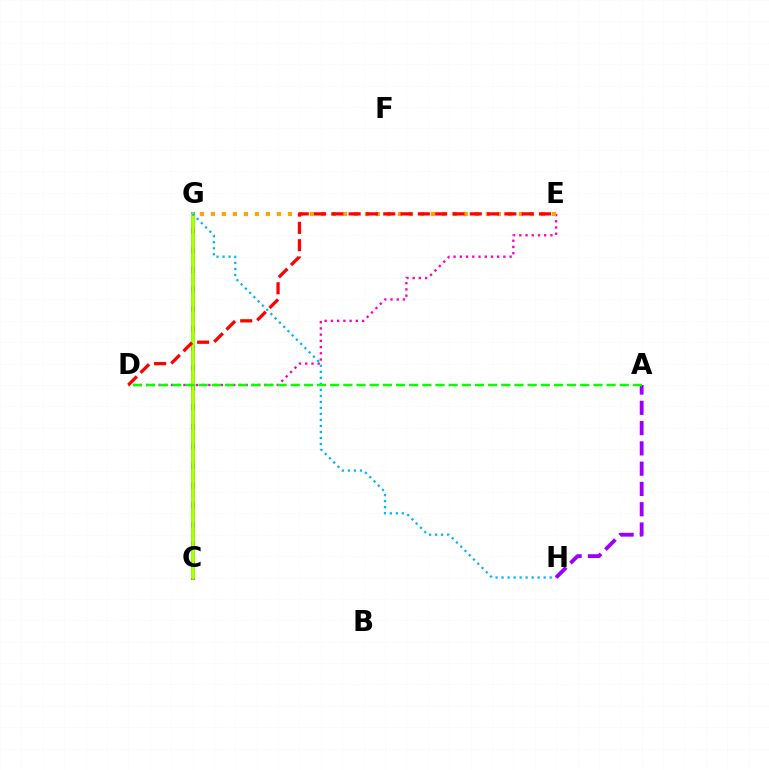{('C', 'G'): [{'color': '#0010ff', 'line_style': 'solid', 'thickness': 2.91}, {'color': '#00ff9d', 'line_style': 'dashed', 'thickness': 2.67}, {'color': '#b3ff00', 'line_style': 'solid', 'thickness': 2.6}], ('D', 'E'): [{'color': '#ff00bd', 'line_style': 'dotted', 'thickness': 1.69}, {'color': '#ff0000', 'line_style': 'dashed', 'thickness': 2.35}], ('E', 'G'): [{'color': '#ffa500', 'line_style': 'dotted', 'thickness': 2.99}], ('G', 'H'): [{'color': '#00b5ff', 'line_style': 'dotted', 'thickness': 1.63}], ('A', 'H'): [{'color': '#9b00ff', 'line_style': 'dashed', 'thickness': 2.76}], ('A', 'D'): [{'color': '#08ff00', 'line_style': 'dashed', 'thickness': 1.79}]}